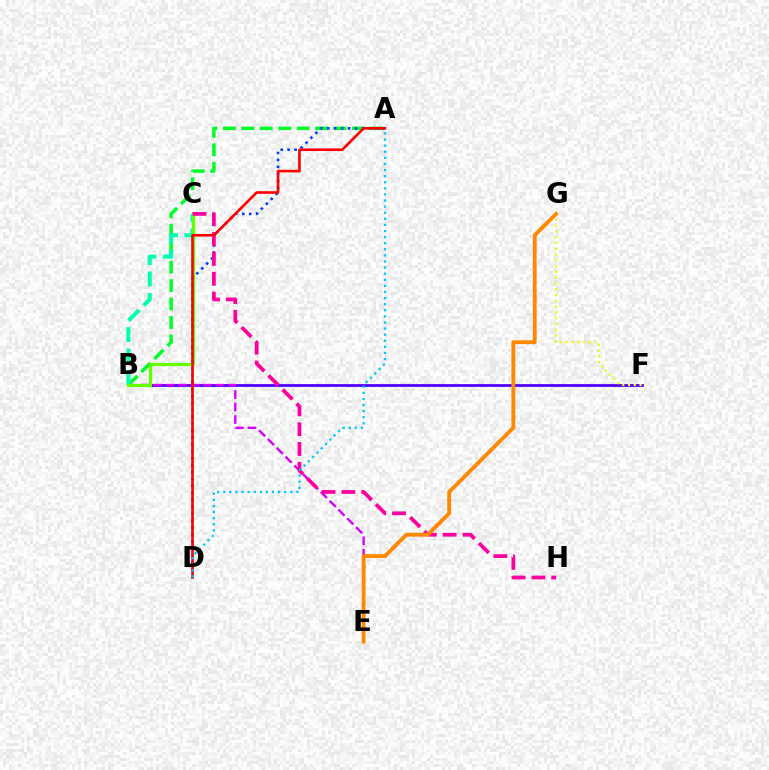{('B', 'F'): [{'color': '#4f00ff', 'line_style': 'solid', 'thickness': 1.99}], ('A', 'B'): [{'color': '#00ff27', 'line_style': 'dashed', 'thickness': 2.51}], ('F', 'G'): [{'color': '#eeff00', 'line_style': 'dotted', 'thickness': 1.57}], ('B', 'E'): [{'color': '#d600ff', 'line_style': 'dashed', 'thickness': 1.69}], ('B', 'C'): [{'color': '#00ffaf', 'line_style': 'dashed', 'thickness': 2.92}, {'color': '#66ff00', 'line_style': 'solid', 'thickness': 2.32}], ('A', 'D'): [{'color': '#003fff', 'line_style': 'dotted', 'thickness': 1.88}, {'color': '#ff0000', 'line_style': 'solid', 'thickness': 1.88}, {'color': '#00c7ff', 'line_style': 'dotted', 'thickness': 1.66}], ('C', 'H'): [{'color': '#ff00a0', 'line_style': 'dashed', 'thickness': 2.69}], ('E', 'G'): [{'color': '#ff8800', 'line_style': 'solid', 'thickness': 2.76}]}